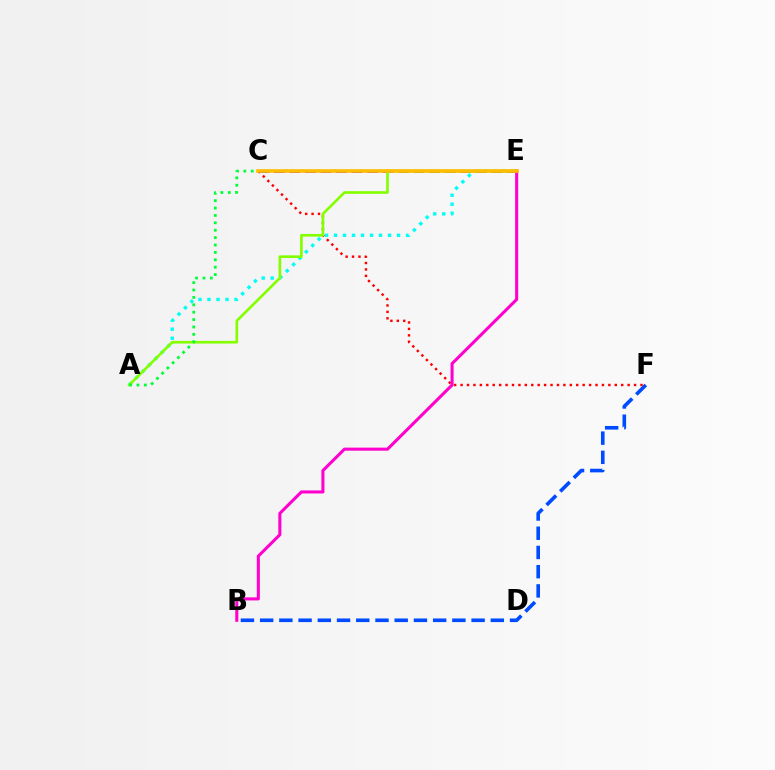{('B', 'F'): [{'color': '#004bff', 'line_style': 'dashed', 'thickness': 2.61}], ('C', 'F'): [{'color': '#ff0000', 'line_style': 'dotted', 'thickness': 1.75}], ('A', 'E'): [{'color': '#00fff6', 'line_style': 'dotted', 'thickness': 2.45}, {'color': '#84ff00', 'line_style': 'solid', 'thickness': 1.91}], ('C', 'E'): [{'color': '#7200ff', 'line_style': 'dashed', 'thickness': 2.11}, {'color': '#ffbd00', 'line_style': 'solid', 'thickness': 2.62}], ('A', 'C'): [{'color': '#00ff39', 'line_style': 'dotted', 'thickness': 2.01}], ('B', 'E'): [{'color': '#ff00cf', 'line_style': 'solid', 'thickness': 2.21}]}